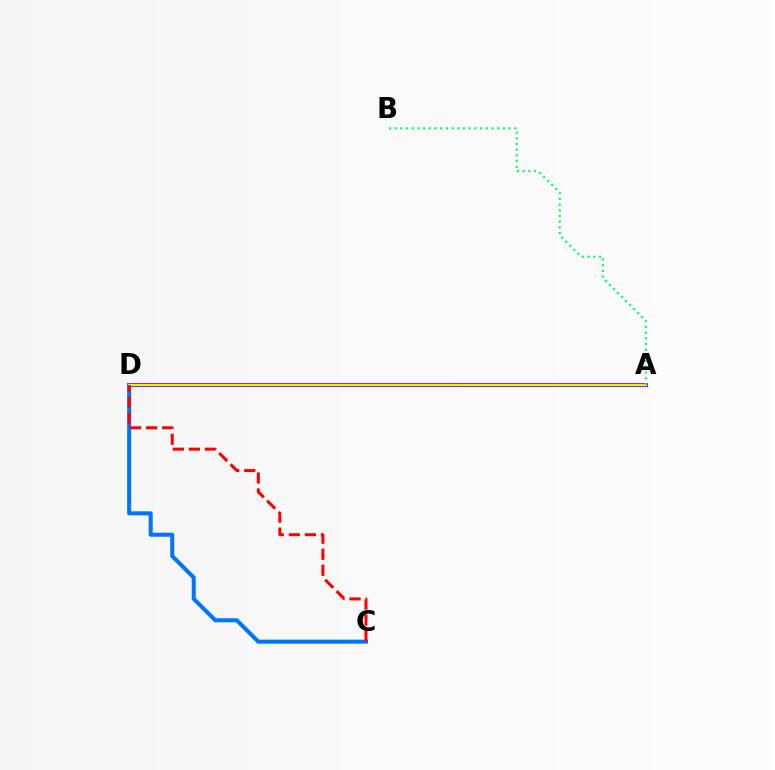{('A', 'D'): [{'color': '#b900ff', 'line_style': 'solid', 'thickness': 2.88}, {'color': '#d1ff00', 'line_style': 'solid', 'thickness': 1.55}], ('C', 'D'): [{'color': '#0074ff', 'line_style': 'solid', 'thickness': 2.9}, {'color': '#ff0000', 'line_style': 'dashed', 'thickness': 2.18}], ('A', 'B'): [{'color': '#00ff5c', 'line_style': 'dotted', 'thickness': 1.55}]}